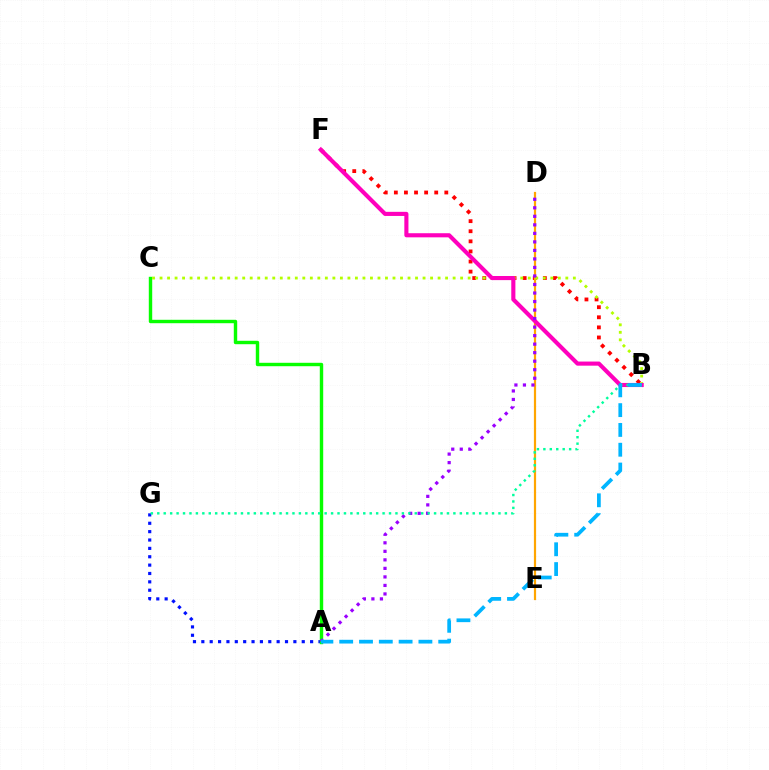{('A', 'G'): [{'color': '#0010ff', 'line_style': 'dotted', 'thickness': 2.27}], ('B', 'F'): [{'color': '#ff0000', 'line_style': 'dotted', 'thickness': 2.74}, {'color': '#ff00bd', 'line_style': 'solid', 'thickness': 2.96}], ('A', 'C'): [{'color': '#08ff00', 'line_style': 'solid', 'thickness': 2.46}], ('D', 'E'): [{'color': '#ffa500', 'line_style': 'solid', 'thickness': 1.59}], ('B', 'C'): [{'color': '#b3ff00', 'line_style': 'dotted', 'thickness': 2.04}], ('A', 'D'): [{'color': '#9b00ff', 'line_style': 'dotted', 'thickness': 2.32}], ('B', 'G'): [{'color': '#00ff9d', 'line_style': 'dotted', 'thickness': 1.75}], ('A', 'B'): [{'color': '#00b5ff', 'line_style': 'dashed', 'thickness': 2.69}]}